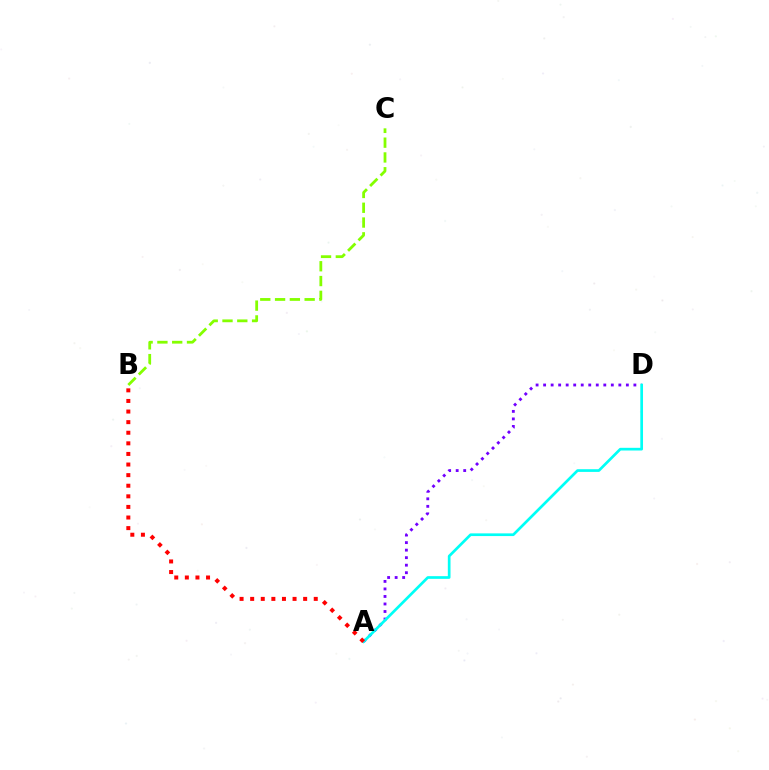{('A', 'D'): [{'color': '#7200ff', 'line_style': 'dotted', 'thickness': 2.04}, {'color': '#00fff6', 'line_style': 'solid', 'thickness': 1.94}], ('B', 'C'): [{'color': '#84ff00', 'line_style': 'dashed', 'thickness': 2.01}], ('A', 'B'): [{'color': '#ff0000', 'line_style': 'dotted', 'thickness': 2.88}]}